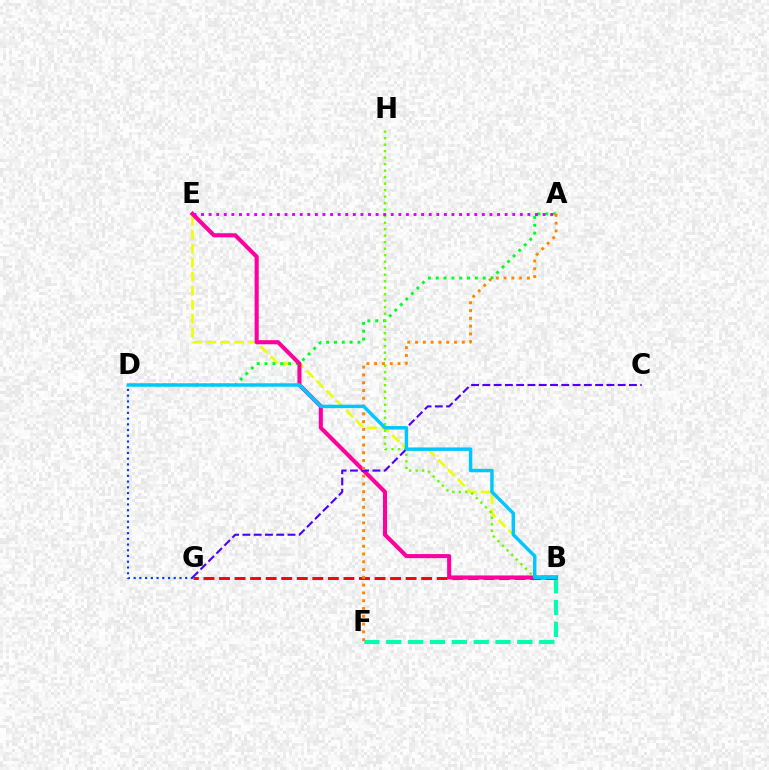{('B', 'E'): [{'color': '#eeff00', 'line_style': 'dashed', 'thickness': 1.9}, {'color': '#ff00a0', 'line_style': 'solid', 'thickness': 2.95}], ('B', 'F'): [{'color': '#00ffaf', 'line_style': 'dashed', 'thickness': 2.97}], ('A', 'D'): [{'color': '#00ff27', 'line_style': 'dotted', 'thickness': 2.13}], ('B', 'H'): [{'color': '#66ff00', 'line_style': 'dotted', 'thickness': 1.77}], ('B', 'G'): [{'color': '#ff0000', 'line_style': 'dashed', 'thickness': 2.11}], ('D', 'G'): [{'color': '#003fff', 'line_style': 'dotted', 'thickness': 1.56}], ('C', 'G'): [{'color': '#4f00ff', 'line_style': 'dashed', 'thickness': 1.53}], ('A', 'E'): [{'color': '#d600ff', 'line_style': 'dotted', 'thickness': 2.06}], ('A', 'F'): [{'color': '#ff8800', 'line_style': 'dotted', 'thickness': 2.12}], ('B', 'D'): [{'color': '#00c7ff', 'line_style': 'solid', 'thickness': 2.48}]}